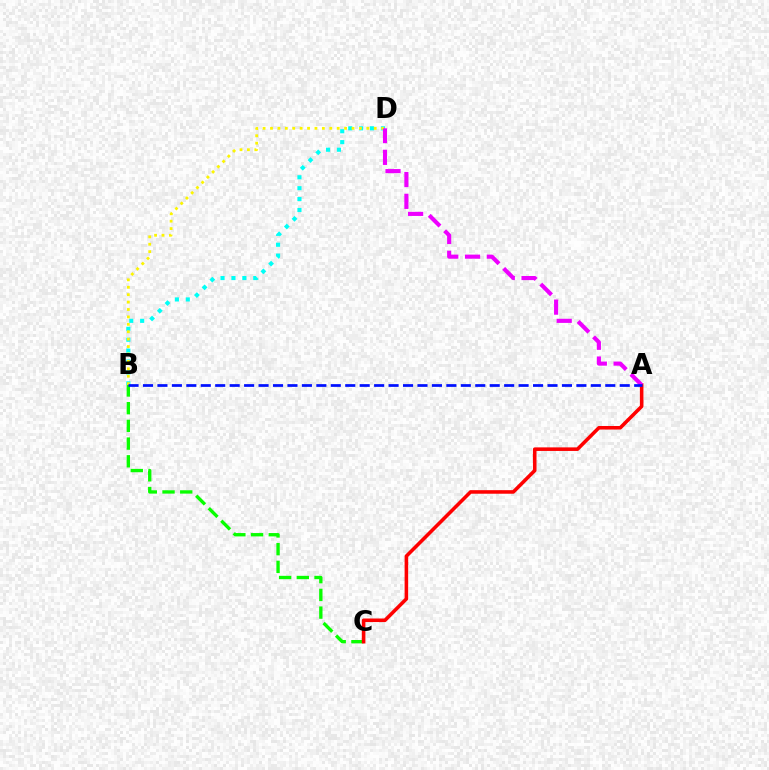{('B', 'C'): [{'color': '#08ff00', 'line_style': 'dashed', 'thickness': 2.41}], ('B', 'D'): [{'color': '#00fff6', 'line_style': 'dotted', 'thickness': 2.96}, {'color': '#fcf500', 'line_style': 'dotted', 'thickness': 2.01}], ('A', 'C'): [{'color': '#ff0000', 'line_style': 'solid', 'thickness': 2.57}], ('A', 'D'): [{'color': '#ee00ff', 'line_style': 'dashed', 'thickness': 2.96}], ('A', 'B'): [{'color': '#0010ff', 'line_style': 'dashed', 'thickness': 1.96}]}